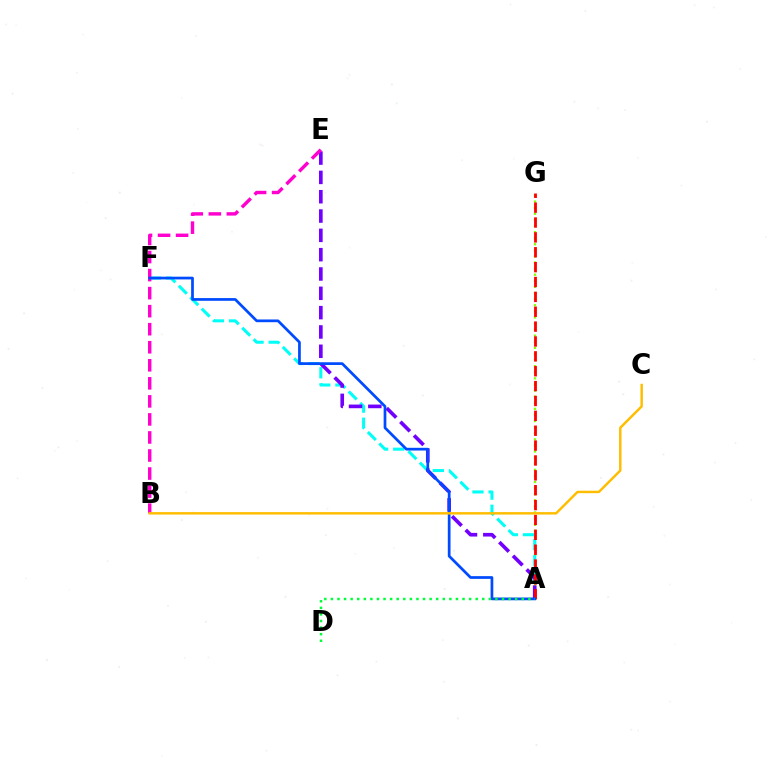{('A', 'G'): [{'color': '#84ff00', 'line_style': 'dotted', 'thickness': 1.66}, {'color': '#ff0000', 'line_style': 'dashed', 'thickness': 2.02}], ('A', 'F'): [{'color': '#00fff6', 'line_style': 'dashed', 'thickness': 2.19}, {'color': '#004bff', 'line_style': 'solid', 'thickness': 1.96}], ('A', 'E'): [{'color': '#7200ff', 'line_style': 'dashed', 'thickness': 2.62}], ('B', 'E'): [{'color': '#ff00cf', 'line_style': 'dashed', 'thickness': 2.45}], ('A', 'D'): [{'color': '#00ff39', 'line_style': 'dotted', 'thickness': 1.79}], ('B', 'C'): [{'color': '#ffbd00', 'line_style': 'solid', 'thickness': 1.77}]}